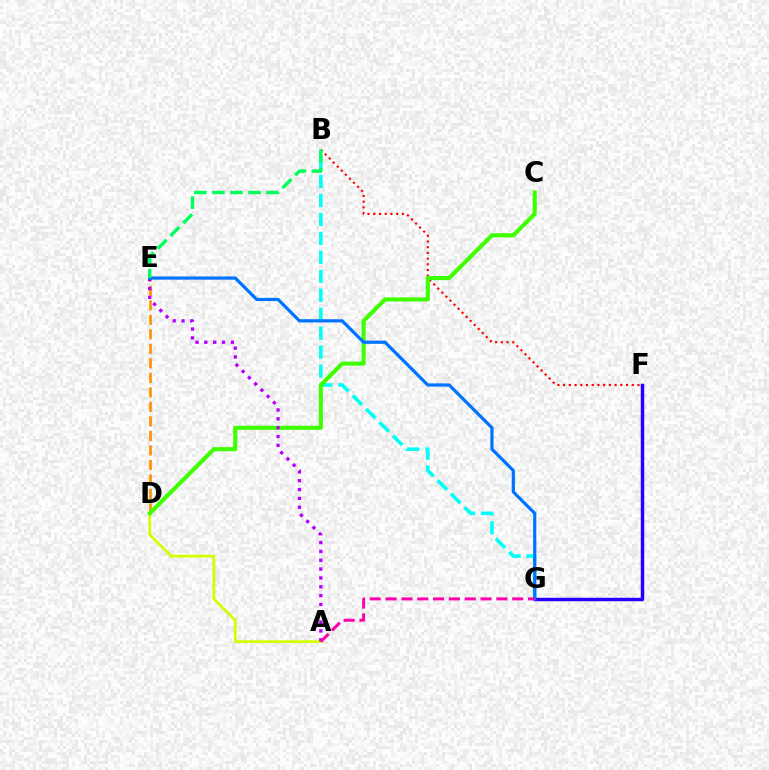{('D', 'E'): [{'color': '#ff9400', 'line_style': 'dashed', 'thickness': 1.97}], ('A', 'D'): [{'color': '#d1ff00', 'line_style': 'solid', 'thickness': 2.0}], ('B', 'G'): [{'color': '#00fff6', 'line_style': 'dashed', 'thickness': 2.57}], ('B', 'F'): [{'color': '#ff0000', 'line_style': 'dotted', 'thickness': 1.55}], ('F', 'G'): [{'color': '#2500ff', 'line_style': 'solid', 'thickness': 2.5}], ('C', 'D'): [{'color': '#3dff00', 'line_style': 'solid', 'thickness': 2.94}], ('A', 'E'): [{'color': '#b900ff', 'line_style': 'dotted', 'thickness': 2.4}], ('E', 'G'): [{'color': '#0074ff', 'line_style': 'solid', 'thickness': 2.31}], ('B', 'E'): [{'color': '#00ff5c', 'line_style': 'dashed', 'thickness': 2.45}], ('A', 'G'): [{'color': '#ff00ac', 'line_style': 'dashed', 'thickness': 2.15}]}